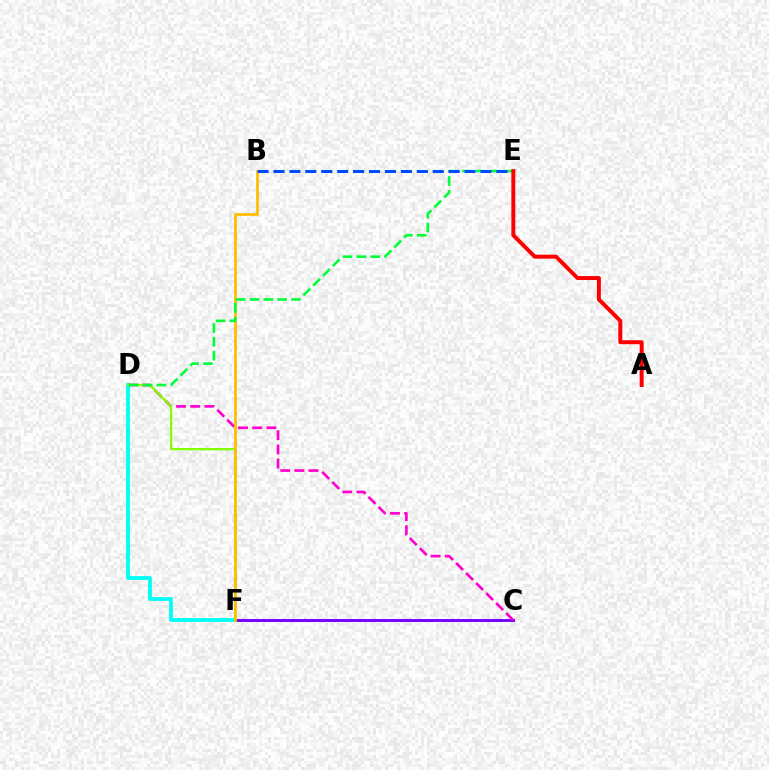{('D', 'F'): [{'color': '#00fff6', 'line_style': 'solid', 'thickness': 2.73}, {'color': '#84ff00', 'line_style': 'solid', 'thickness': 1.64}], ('C', 'F'): [{'color': '#7200ff', 'line_style': 'solid', 'thickness': 2.08}], ('C', 'D'): [{'color': '#ff00cf', 'line_style': 'dashed', 'thickness': 1.92}], ('B', 'F'): [{'color': '#ffbd00', 'line_style': 'solid', 'thickness': 1.99}], ('D', 'E'): [{'color': '#00ff39', 'line_style': 'dashed', 'thickness': 1.88}], ('B', 'E'): [{'color': '#004bff', 'line_style': 'dashed', 'thickness': 2.16}], ('A', 'E'): [{'color': '#ff0000', 'line_style': 'solid', 'thickness': 2.85}]}